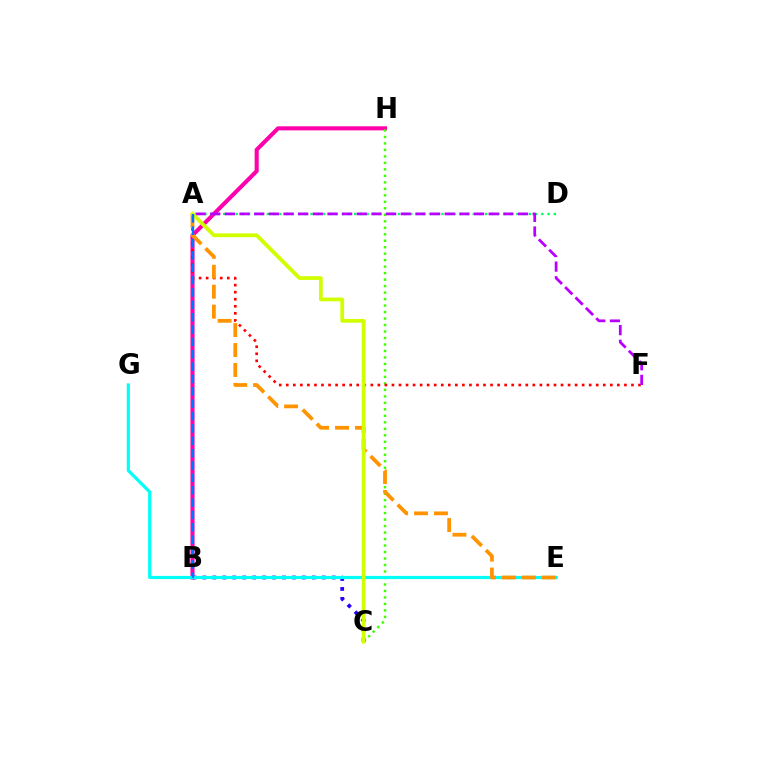{('B', 'H'): [{'color': '#ff00ac', 'line_style': 'solid', 'thickness': 2.92}], ('C', 'H'): [{'color': '#3dff00', 'line_style': 'dotted', 'thickness': 1.76}], ('A', 'F'): [{'color': '#ff0000', 'line_style': 'dotted', 'thickness': 1.91}, {'color': '#b900ff', 'line_style': 'dashed', 'thickness': 1.99}], ('B', 'C'): [{'color': '#2500ff', 'line_style': 'dotted', 'thickness': 2.7}], ('A', 'D'): [{'color': '#00ff5c', 'line_style': 'dotted', 'thickness': 1.7}], ('E', 'G'): [{'color': '#00fff6', 'line_style': 'solid', 'thickness': 2.29}], ('A', 'E'): [{'color': '#ff9400', 'line_style': 'dashed', 'thickness': 2.71}], ('A', 'C'): [{'color': '#d1ff00', 'line_style': 'solid', 'thickness': 2.71}], ('A', 'B'): [{'color': '#0074ff', 'line_style': 'dashed', 'thickness': 1.68}]}